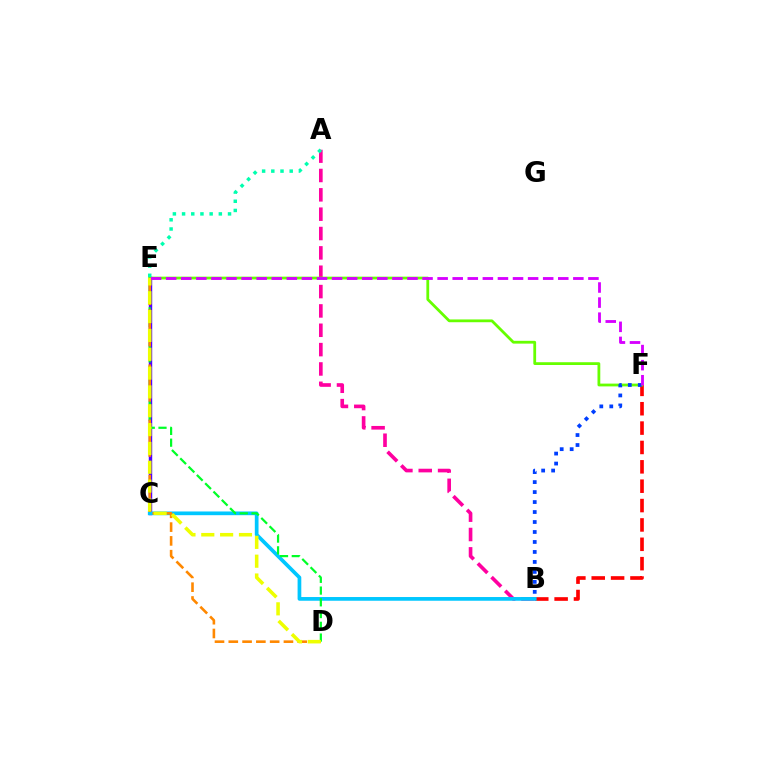{('C', 'E'): [{'color': '#4f00ff', 'line_style': 'solid', 'thickness': 2.46}], ('A', 'B'): [{'color': '#ff00a0', 'line_style': 'dashed', 'thickness': 2.63}], ('B', 'F'): [{'color': '#ff0000', 'line_style': 'dashed', 'thickness': 2.63}, {'color': '#003fff', 'line_style': 'dotted', 'thickness': 2.71}], ('B', 'C'): [{'color': '#00c7ff', 'line_style': 'solid', 'thickness': 2.67}], ('D', 'E'): [{'color': '#00ff27', 'line_style': 'dashed', 'thickness': 1.6}, {'color': '#ff8800', 'line_style': 'dashed', 'thickness': 1.87}, {'color': '#eeff00', 'line_style': 'dashed', 'thickness': 2.56}], ('E', 'F'): [{'color': '#66ff00', 'line_style': 'solid', 'thickness': 2.01}, {'color': '#d600ff', 'line_style': 'dashed', 'thickness': 2.05}], ('A', 'E'): [{'color': '#00ffaf', 'line_style': 'dotted', 'thickness': 2.5}]}